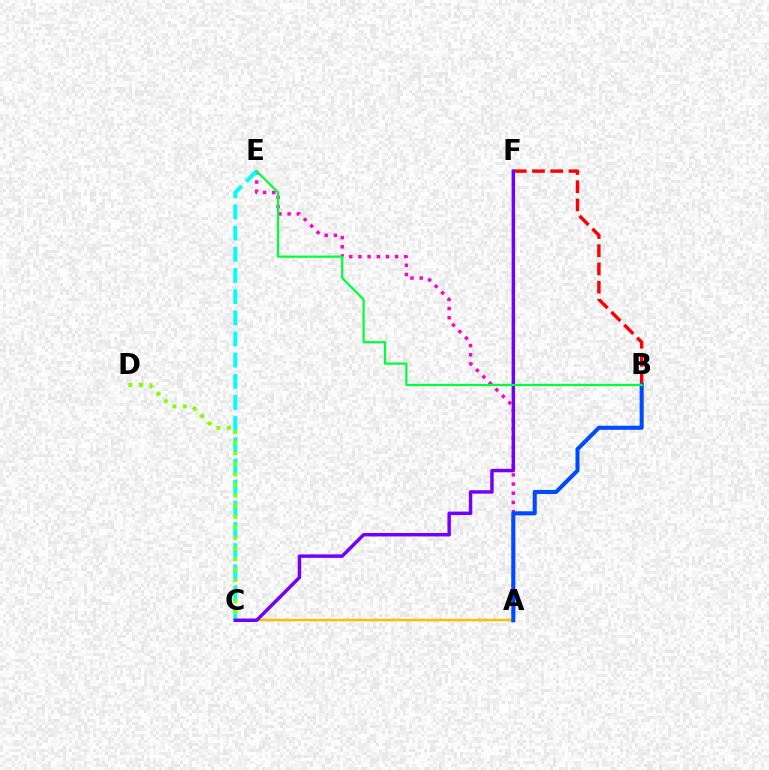{('A', 'E'): [{'color': '#ff00cf', 'line_style': 'dotted', 'thickness': 2.5}], ('B', 'F'): [{'color': '#ff0000', 'line_style': 'dashed', 'thickness': 2.47}], ('A', 'C'): [{'color': '#ffbd00', 'line_style': 'solid', 'thickness': 1.77}], ('A', 'B'): [{'color': '#004bff', 'line_style': 'solid', 'thickness': 2.93}], ('C', 'E'): [{'color': '#00fff6', 'line_style': 'dashed', 'thickness': 2.88}], ('C', 'D'): [{'color': '#84ff00', 'line_style': 'dotted', 'thickness': 2.87}], ('C', 'F'): [{'color': '#7200ff', 'line_style': 'solid', 'thickness': 2.49}], ('B', 'E'): [{'color': '#00ff39', 'line_style': 'solid', 'thickness': 1.59}]}